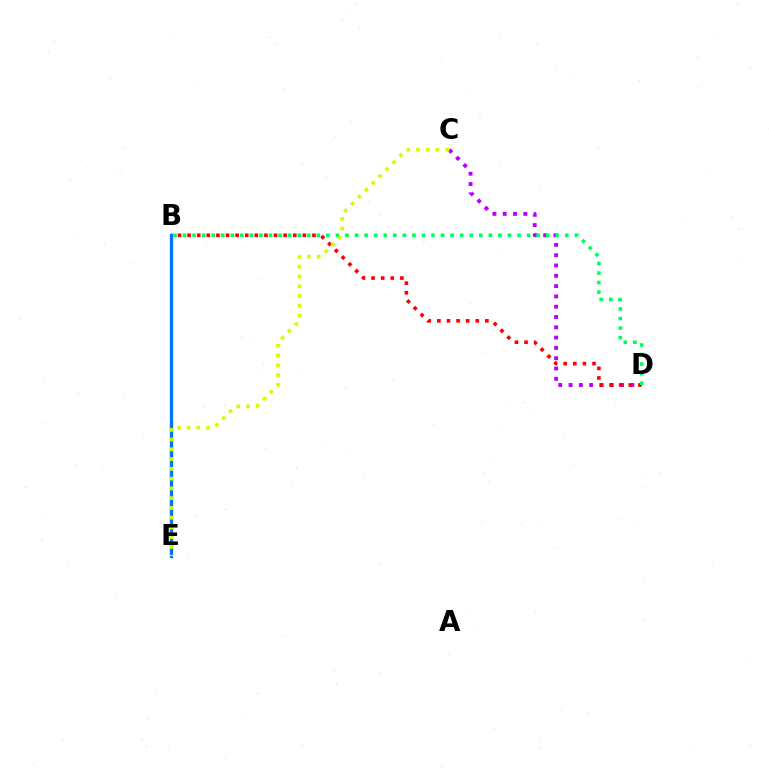{('C', 'D'): [{'color': '#b900ff', 'line_style': 'dotted', 'thickness': 2.8}], ('B', 'D'): [{'color': '#ff0000', 'line_style': 'dotted', 'thickness': 2.61}, {'color': '#00ff5c', 'line_style': 'dotted', 'thickness': 2.6}], ('B', 'E'): [{'color': '#0074ff', 'line_style': 'solid', 'thickness': 2.41}], ('C', 'E'): [{'color': '#d1ff00', 'line_style': 'dotted', 'thickness': 2.65}]}